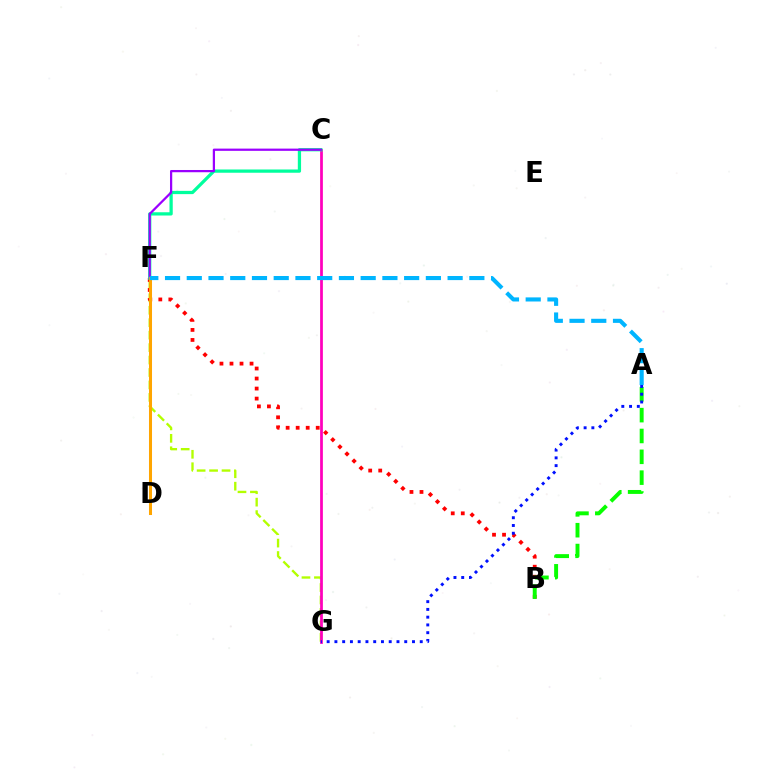{('F', 'G'): [{'color': '#b3ff00', 'line_style': 'dashed', 'thickness': 1.69}], ('B', 'F'): [{'color': '#ff0000', 'line_style': 'dotted', 'thickness': 2.72}], ('C', 'G'): [{'color': '#ff00bd', 'line_style': 'solid', 'thickness': 1.98}], ('C', 'F'): [{'color': '#00ff9d', 'line_style': 'solid', 'thickness': 2.34}, {'color': '#9b00ff', 'line_style': 'solid', 'thickness': 1.61}], ('A', 'B'): [{'color': '#08ff00', 'line_style': 'dashed', 'thickness': 2.83}], ('D', 'F'): [{'color': '#ffa500', 'line_style': 'solid', 'thickness': 2.19}], ('A', 'F'): [{'color': '#00b5ff', 'line_style': 'dashed', 'thickness': 2.95}], ('A', 'G'): [{'color': '#0010ff', 'line_style': 'dotted', 'thickness': 2.11}]}